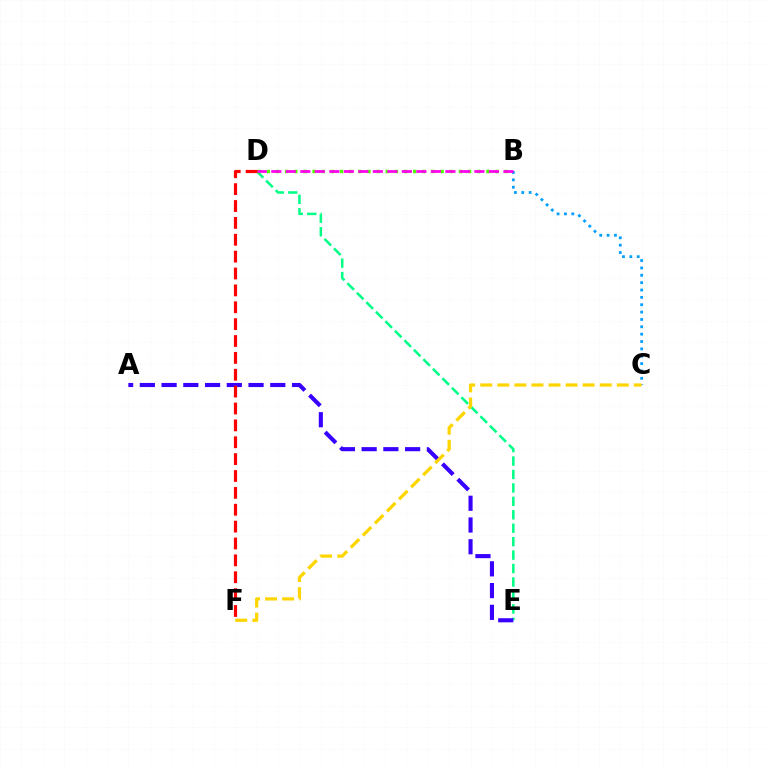{('D', 'E'): [{'color': '#00ff86', 'line_style': 'dashed', 'thickness': 1.83}], ('B', 'C'): [{'color': '#009eff', 'line_style': 'dotted', 'thickness': 2.0}], ('B', 'D'): [{'color': '#4fff00', 'line_style': 'dotted', 'thickness': 2.48}, {'color': '#ff00ed', 'line_style': 'dashed', 'thickness': 1.97}], ('A', 'E'): [{'color': '#3700ff', 'line_style': 'dashed', 'thickness': 2.95}], ('C', 'F'): [{'color': '#ffd500', 'line_style': 'dashed', 'thickness': 2.32}], ('D', 'F'): [{'color': '#ff0000', 'line_style': 'dashed', 'thickness': 2.29}]}